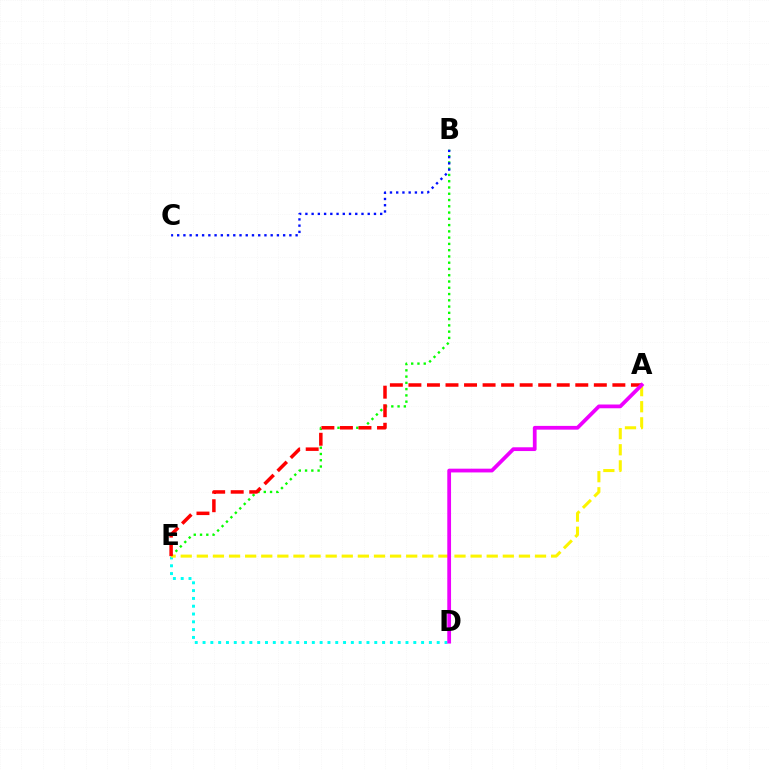{('D', 'E'): [{'color': '#00fff6', 'line_style': 'dotted', 'thickness': 2.12}], ('B', 'E'): [{'color': '#08ff00', 'line_style': 'dotted', 'thickness': 1.7}], ('B', 'C'): [{'color': '#0010ff', 'line_style': 'dotted', 'thickness': 1.69}], ('A', 'E'): [{'color': '#fcf500', 'line_style': 'dashed', 'thickness': 2.19}, {'color': '#ff0000', 'line_style': 'dashed', 'thickness': 2.52}], ('A', 'D'): [{'color': '#ee00ff', 'line_style': 'solid', 'thickness': 2.71}]}